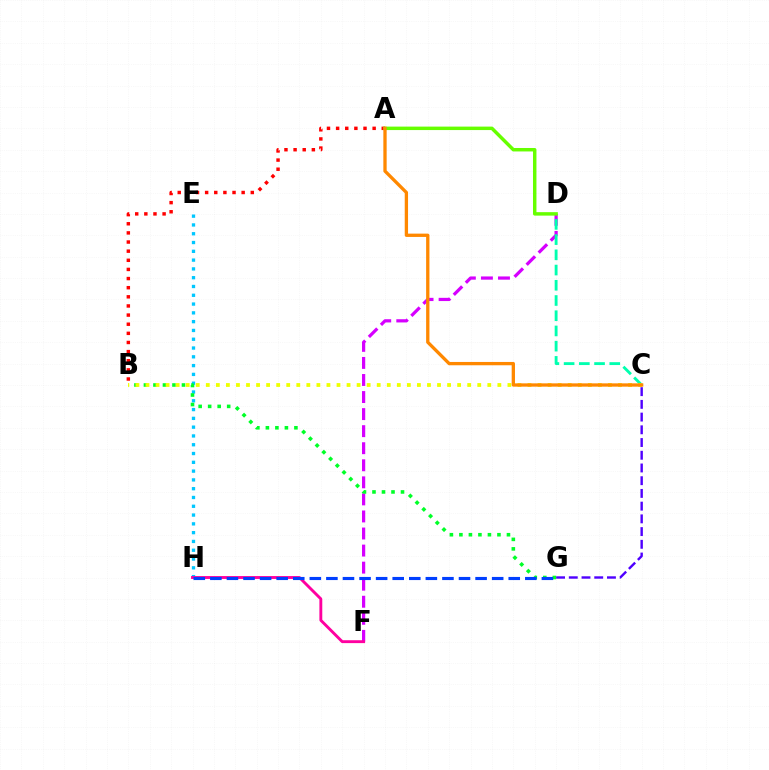{('D', 'F'): [{'color': '#d600ff', 'line_style': 'dashed', 'thickness': 2.32}], ('C', 'G'): [{'color': '#4f00ff', 'line_style': 'dashed', 'thickness': 1.73}], ('E', 'H'): [{'color': '#00c7ff', 'line_style': 'dotted', 'thickness': 2.39}], ('F', 'H'): [{'color': '#ff00a0', 'line_style': 'solid', 'thickness': 2.08}], ('B', 'G'): [{'color': '#00ff27', 'line_style': 'dotted', 'thickness': 2.58}], ('A', 'B'): [{'color': '#ff0000', 'line_style': 'dotted', 'thickness': 2.48}], ('C', 'D'): [{'color': '#00ffaf', 'line_style': 'dashed', 'thickness': 2.07}], ('A', 'D'): [{'color': '#66ff00', 'line_style': 'solid', 'thickness': 2.49}], ('B', 'C'): [{'color': '#eeff00', 'line_style': 'dotted', 'thickness': 2.73}], ('A', 'C'): [{'color': '#ff8800', 'line_style': 'solid', 'thickness': 2.38}], ('G', 'H'): [{'color': '#003fff', 'line_style': 'dashed', 'thickness': 2.25}]}